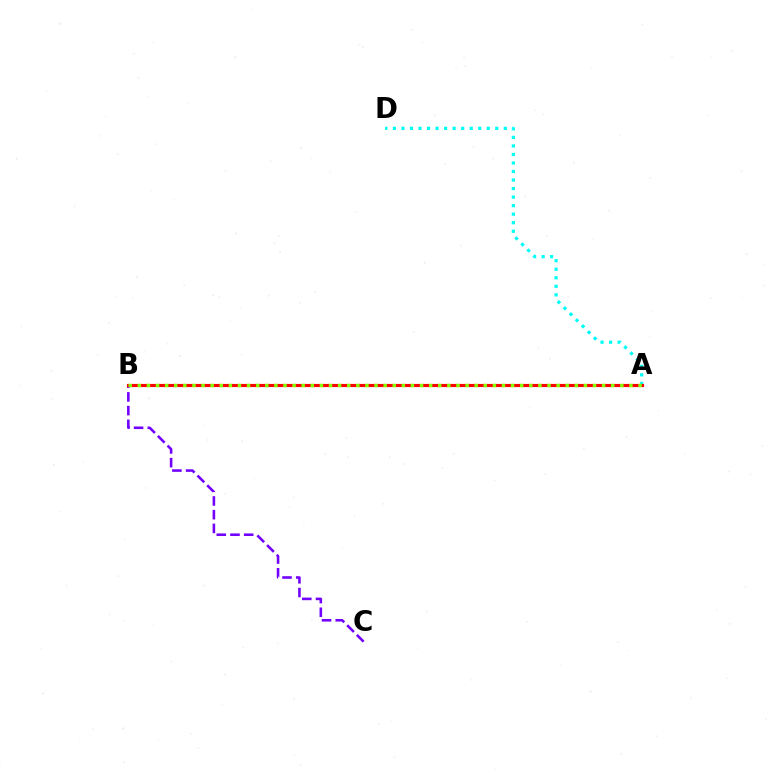{('A', 'D'): [{'color': '#00fff6', 'line_style': 'dotted', 'thickness': 2.32}], ('B', 'C'): [{'color': '#7200ff', 'line_style': 'dashed', 'thickness': 1.86}], ('A', 'B'): [{'color': '#ff0000', 'line_style': 'solid', 'thickness': 2.27}, {'color': '#84ff00', 'line_style': 'dotted', 'thickness': 2.47}]}